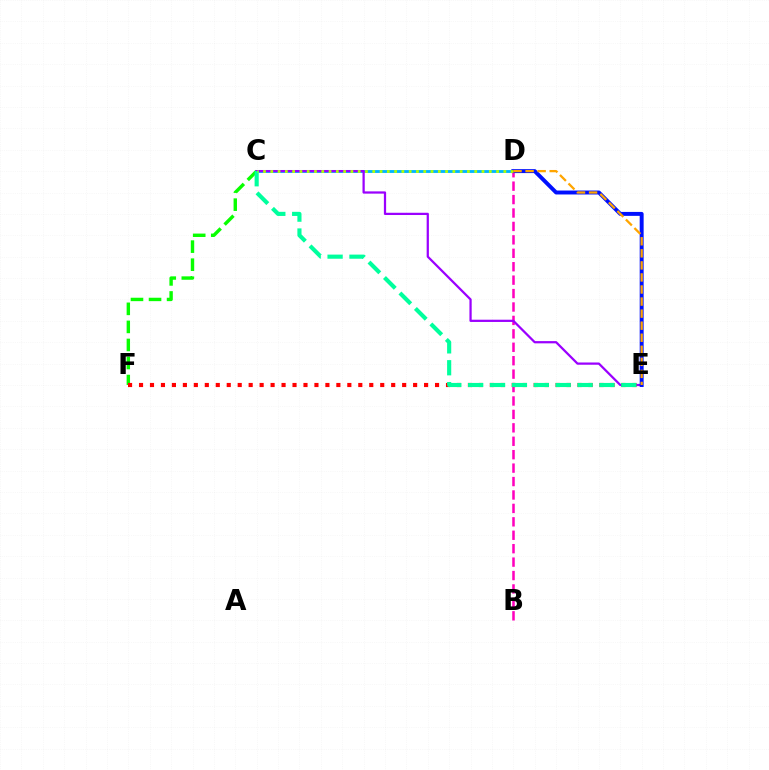{('C', 'D'): [{'color': '#00b5ff', 'line_style': 'solid', 'thickness': 2.05}, {'color': '#b3ff00', 'line_style': 'dotted', 'thickness': 1.98}], ('C', 'F'): [{'color': '#08ff00', 'line_style': 'dashed', 'thickness': 2.45}], ('B', 'D'): [{'color': '#ff00bd', 'line_style': 'dashed', 'thickness': 1.82}], ('C', 'E'): [{'color': '#9b00ff', 'line_style': 'solid', 'thickness': 1.62}, {'color': '#00ff9d', 'line_style': 'dashed', 'thickness': 2.97}], ('E', 'F'): [{'color': '#ff0000', 'line_style': 'dotted', 'thickness': 2.98}], ('D', 'E'): [{'color': '#0010ff', 'line_style': 'solid', 'thickness': 2.84}, {'color': '#ffa500', 'line_style': 'dashed', 'thickness': 1.64}]}